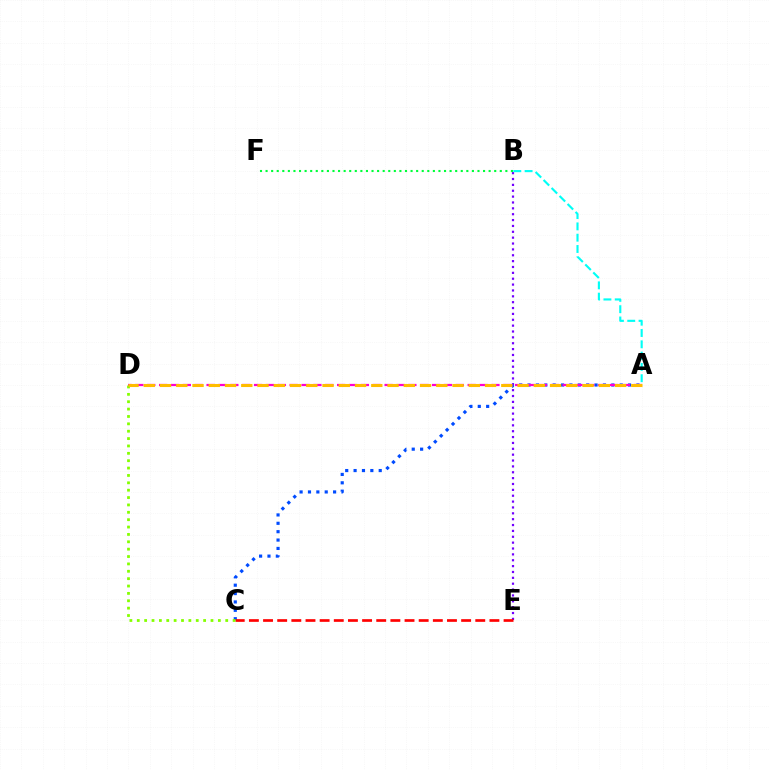{('A', 'C'): [{'color': '#004bff', 'line_style': 'dotted', 'thickness': 2.28}], ('B', 'E'): [{'color': '#7200ff', 'line_style': 'dotted', 'thickness': 1.59}], ('C', 'E'): [{'color': '#ff0000', 'line_style': 'dashed', 'thickness': 1.92}], ('A', 'D'): [{'color': '#ff00cf', 'line_style': 'dashed', 'thickness': 1.61}, {'color': '#ffbd00', 'line_style': 'dashed', 'thickness': 2.21}], ('B', 'F'): [{'color': '#00ff39', 'line_style': 'dotted', 'thickness': 1.52}], ('A', 'B'): [{'color': '#00fff6', 'line_style': 'dashed', 'thickness': 1.54}], ('C', 'D'): [{'color': '#84ff00', 'line_style': 'dotted', 'thickness': 2.0}]}